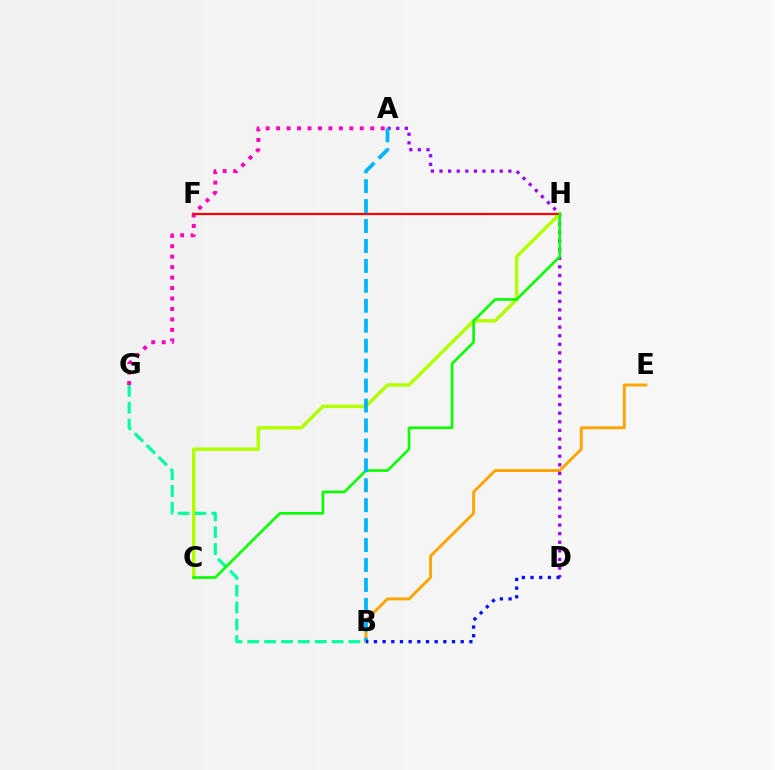{('B', 'E'): [{'color': '#ffa500', 'line_style': 'solid', 'thickness': 2.11}], ('A', 'D'): [{'color': '#9b00ff', 'line_style': 'dotted', 'thickness': 2.34}], ('C', 'H'): [{'color': '#b3ff00', 'line_style': 'solid', 'thickness': 2.5}, {'color': '#08ff00', 'line_style': 'solid', 'thickness': 1.91}], ('B', 'G'): [{'color': '#00ff9d', 'line_style': 'dashed', 'thickness': 2.29}], ('A', 'G'): [{'color': '#ff00bd', 'line_style': 'dotted', 'thickness': 2.84}], ('F', 'H'): [{'color': '#ff0000', 'line_style': 'solid', 'thickness': 1.6}], ('A', 'B'): [{'color': '#00b5ff', 'line_style': 'dashed', 'thickness': 2.71}], ('B', 'D'): [{'color': '#0010ff', 'line_style': 'dotted', 'thickness': 2.36}]}